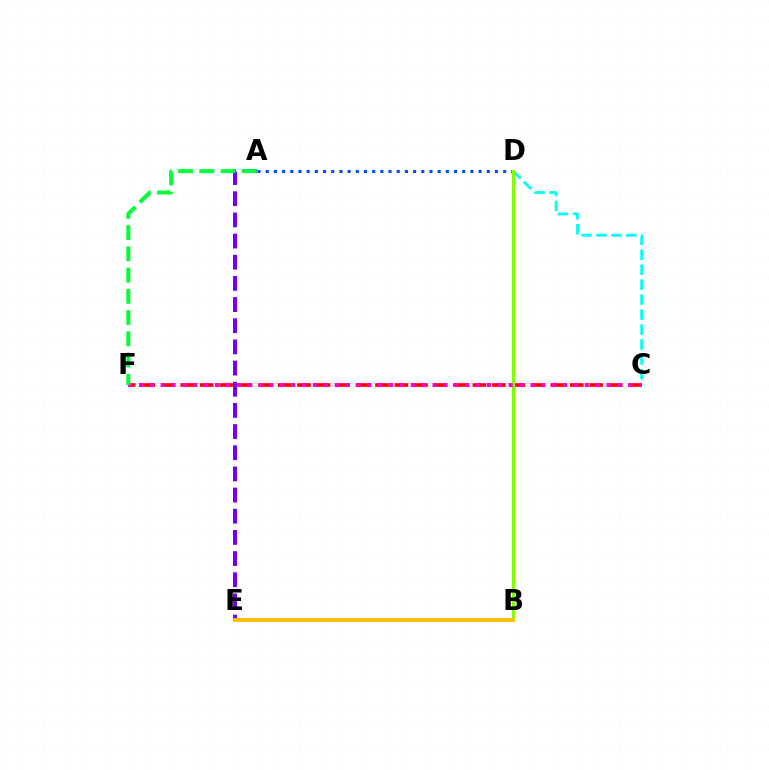{('C', 'D'): [{'color': '#00fff6', 'line_style': 'dashed', 'thickness': 2.03}], ('A', 'D'): [{'color': '#004bff', 'line_style': 'dotted', 'thickness': 2.22}], ('C', 'F'): [{'color': '#ff0000', 'line_style': 'dashed', 'thickness': 2.65}, {'color': '#ff00cf', 'line_style': 'dotted', 'thickness': 2.95}], ('B', 'D'): [{'color': '#84ff00', 'line_style': 'solid', 'thickness': 2.2}], ('A', 'E'): [{'color': '#7200ff', 'line_style': 'dashed', 'thickness': 2.88}], ('A', 'F'): [{'color': '#00ff39', 'line_style': 'dashed', 'thickness': 2.89}], ('B', 'E'): [{'color': '#ffbd00', 'line_style': 'solid', 'thickness': 2.75}]}